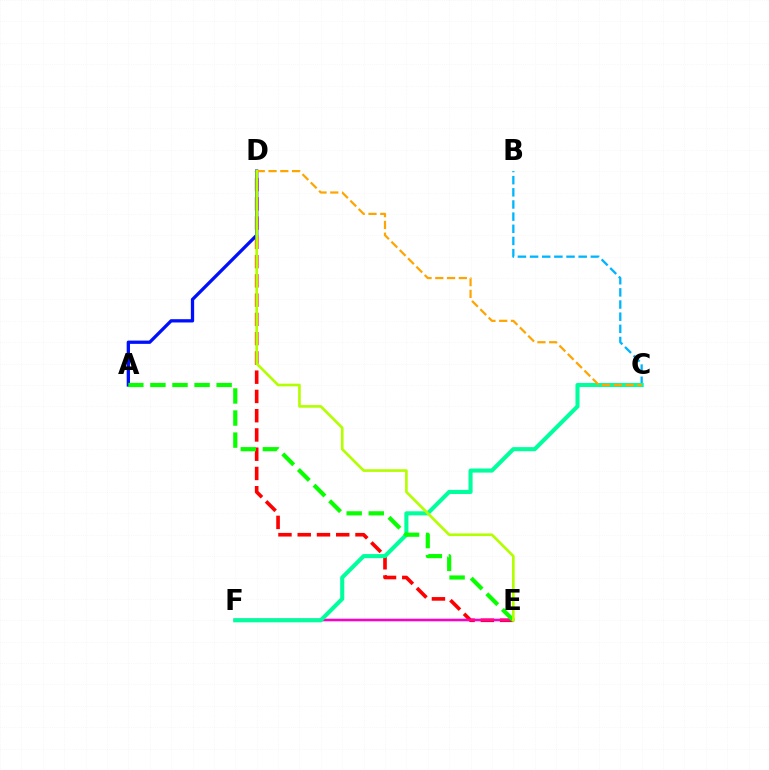{('E', 'F'): [{'color': '#9b00ff', 'line_style': 'solid', 'thickness': 1.62}, {'color': '#ff00bd', 'line_style': 'solid', 'thickness': 1.72}], ('B', 'C'): [{'color': '#00b5ff', 'line_style': 'dashed', 'thickness': 1.65}], ('D', 'E'): [{'color': '#ff0000', 'line_style': 'dashed', 'thickness': 2.62}, {'color': '#b3ff00', 'line_style': 'solid', 'thickness': 1.91}], ('A', 'D'): [{'color': '#0010ff', 'line_style': 'solid', 'thickness': 2.37}], ('C', 'F'): [{'color': '#00ff9d', 'line_style': 'solid', 'thickness': 2.94}], ('A', 'E'): [{'color': '#08ff00', 'line_style': 'dashed', 'thickness': 3.0}], ('C', 'D'): [{'color': '#ffa500', 'line_style': 'dashed', 'thickness': 1.6}]}